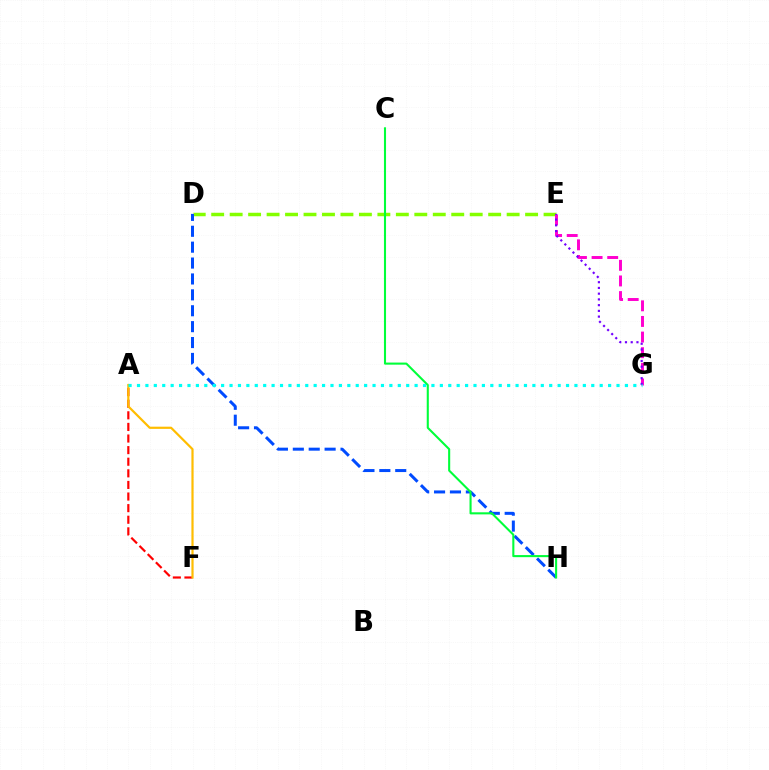{('D', 'E'): [{'color': '#84ff00', 'line_style': 'dashed', 'thickness': 2.51}], ('E', 'G'): [{'color': '#ff00cf', 'line_style': 'dashed', 'thickness': 2.12}, {'color': '#7200ff', 'line_style': 'dotted', 'thickness': 1.56}], ('A', 'F'): [{'color': '#ff0000', 'line_style': 'dashed', 'thickness': 1.58}, {'color': '#ffbd00', 'line_style': 'solid', 'thickness': 1.58}], ('D', 'H'): [{'color': '#004bff', 'line_style': 'dashed', 'thickness': 2.16}], ('C', 'H'): [{'color': '#00ff39', 'line_style': 'solid', 'thickness': 1.5}], ('A', 'G'): [{'color': '#00fff6', 'line_style': 'dotted', 'thickness': 2.29}]}